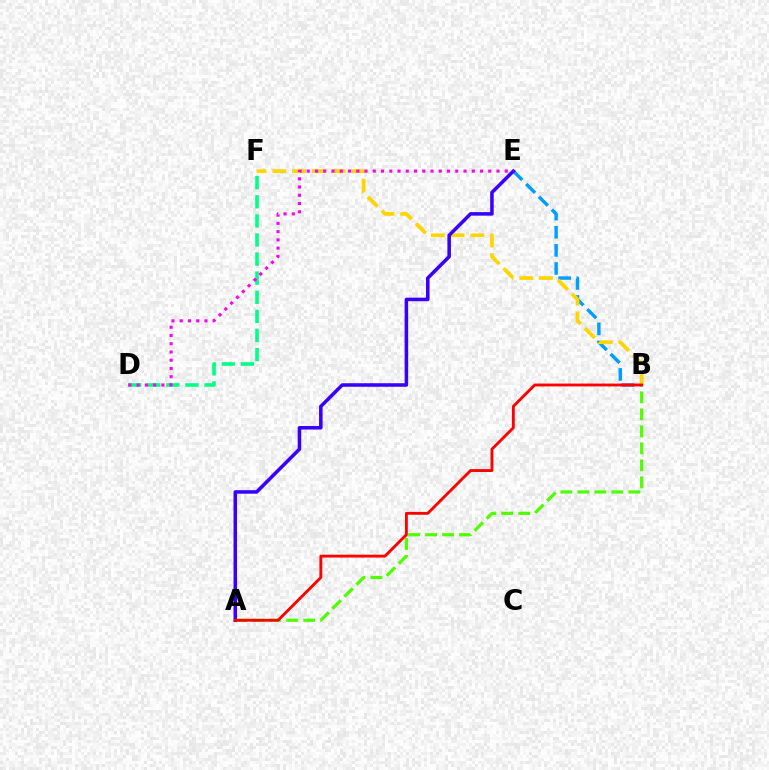{('D', 'F'): [{'color': '#00ff86', 'line_style': 'dashed', 'thickness': 2.59}], ('B', 'E'): [{'color': '#009eff', 'line_style': 'dashed', 'thickness': 2.46}], ('B', 'F'): [{'color': '#ffd500', 'line_style': 'dashed', 'thickness': 2.69}], ('A', 'B'): [{'color': '#4fff00', 'line_style': 'dashed', 'thickness': 2.31}, {'color': '#ff0000', 'line_style': 'solid', 'thickness': 2.06}], ('A', 'E'): [{'color': '#3700ff', 'line_style': 'solid', 'thickness': 2.54}], ('D', 'E'): [{'color': '#ff00ed', 'line_style': 'dotted', 'thickness': 2.24}]}